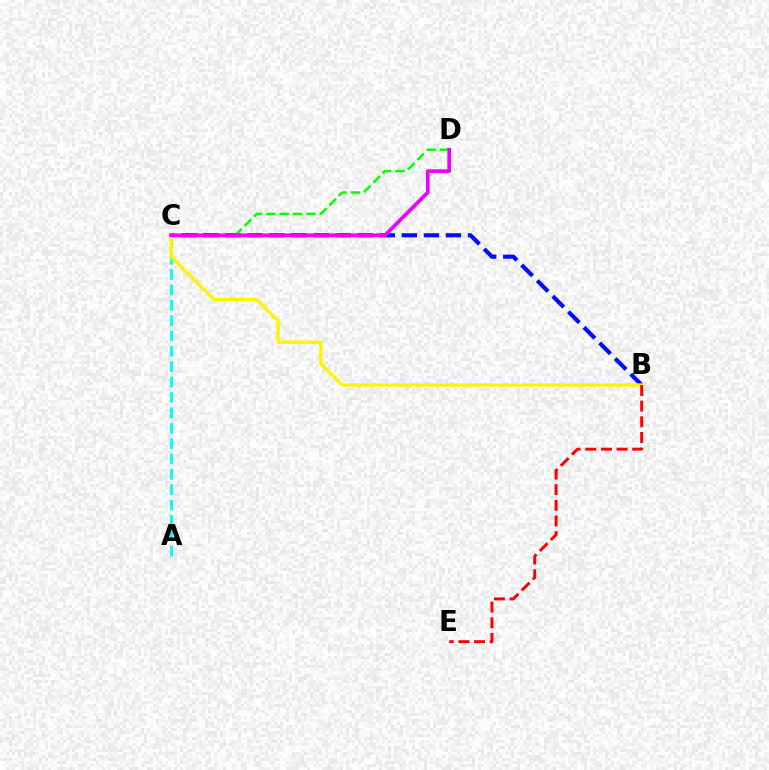{('B', 'C'): [{'color': '#0010ff', 'line_style': 'dashed', 'thickness': 3.0}, {'color': '#fcf500', 'line_style': 'solid', 'thickness': 2.4}], ('A', 'C'): [{'color': '#00fff6', 'line_style': 'dashed', 'thickness': 2.09}], ('C', 'D'): [{'color': '#08ff00', 'line_style': 'dashed', 'thickness': 1.81}, {'color': '#ee00ff', 'line_style': 'solid', 'thickness': 2.65}], ('B', 'E'): [{'color': '#ff0000', 'line_style': 'dashed', 'thickness': 2.13}]}